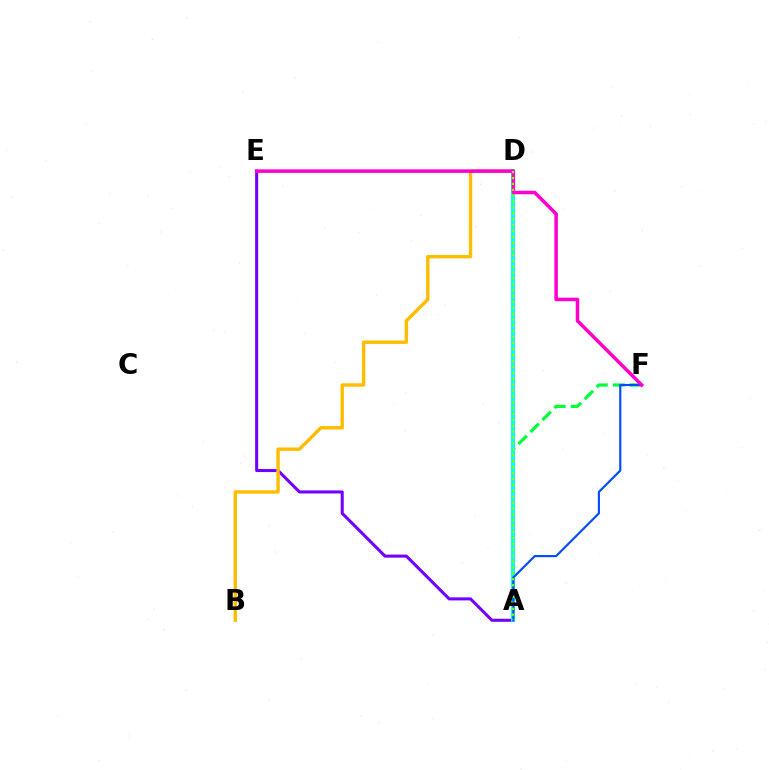{('A', 'E'): [{'color': '#7200ff', 'line_style': 'solid', 'thickness': 2.19}], ('A', 'D'): [{'color': '#ff0000', 'line_style': 'dotted', 'thickness': 1.66}, {'color': '#00fff6', 'line_style': 'solid', 'thickness': 2.82}, {'color': '#84ff00', 'line_style': 'dotted', 'thickness': 1.6}], ('B', 'D'): [{'color': '#ffbd00', 'line_style': 'solid', 'thickness': 2.45}], ('A', 'F'): [{'color': '#00ff39', 'line_style': 'dashed', 'thickness': 2.31}, {'color': '#004bff', 'line_style': 'solid', 'thickness': 1.55}], ('E', 'F'): [{'color': '#ff00cf', 'line_style': 'solid', 'thickness': 2.54}]}